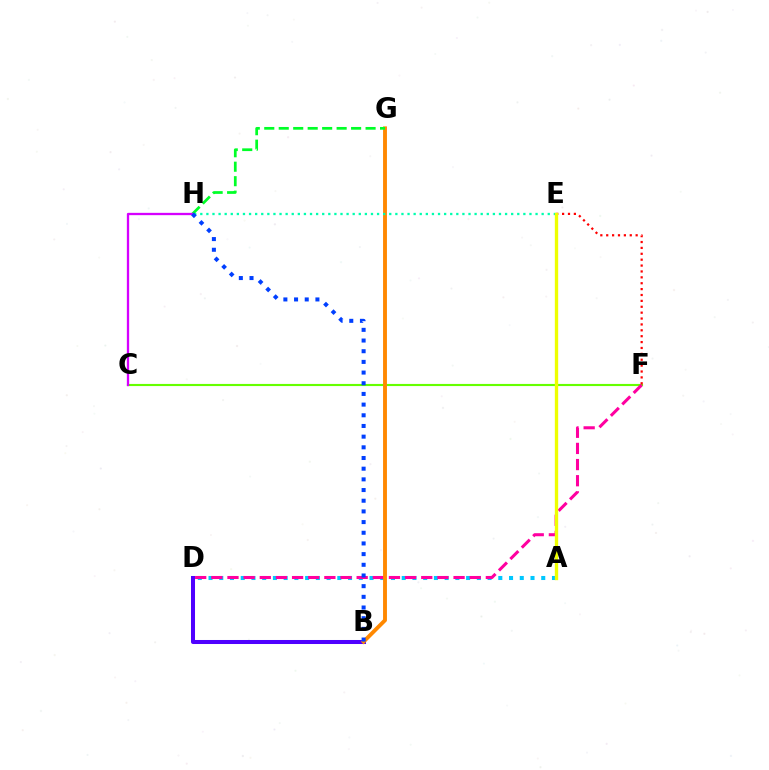{('C', 'F'): [{'color': '#66ff00', 'line_style': 'solid', 'thickness': 1.53}], ('A', 'D'): [{'color': '#00c7ff', 'line_style': 'dotted', 'thickness': 2.92}], ('E', 'F'): [{'color': '#ff0000', 'line_style': 'dotted', 'thickness': 1.6}], ('D', 'F'): [{'color': '#ff00a0', 'line_style': 'dashed', 'thickness': 2.19}], ('B', 'D'): [{'color': '#4f00ff', 'line_style': 'solid', 'thickness': 2.9}], ('B', 'G'): [{'color': '#ff8800', 'line_style': 'solid', 'thickness': 2.79}], ('E', 'H'): [{'color': '#00ffaf', 'line_style': 'dotted', 'thickness': 1.66}], ('G', 'H'): [{'color': '#00ff27', 'line_style': 'dashed', 'thickness': 1.97}], ('C', 'H'): [{'color': '#d600ff', 'line_style': 'solid', 'thickness': 1.66}], ('B', 'H'): [{'color': '#003fff', 'line_style': 'dotted', 'thickness': 2.9}], ('A', 'E'): [{'color': '#eeff00', 'line_style': 'solid', 'thickness': 2.41}]}